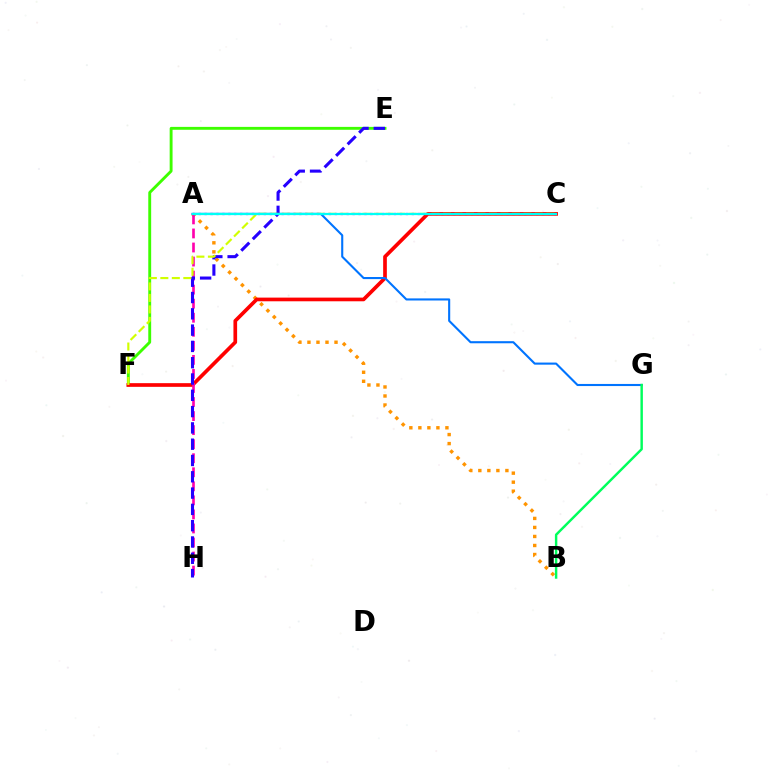{('E', 'F'): [{'color': '#3dff00', 'line_style': 'solid', 'thickness': 2.08}], ('A', 'C'): [{'color': '#b900ff', 'line_style': 'dotted', 'thickness': 1.61}, {'color': '#00fff6', 'line_style': 'solid', 'thickness': 1.61}], ('A', 'B'): [{'color': '#ff9400', 'line_style': 'dotted', 'thickness': 2.45}], ('C', 'F'): [{'color': '#ff0000', 'line_style': 'solid', 'thickness': 2.65}, {'color': '#d1ff00', 'line_style': 'dashed', 'thickness': 1.56}], ('A', 'G'): [{'color': '#0074ff', 'line_style': 'solid', 'thickness': 1.51}], ('B', 'G'): [{'color': '#00ff5c', 'line_style': 'solid', 'thickness': 1.76}], ('A', 'H'): [{'color': '#ff00ac', 'line_style': 'dashed', 'thickness': 1.91}], ('E', 'H'): [{'color': '#2500ff', 'line_style': 'dashed', 'thickness': 2.21}]}